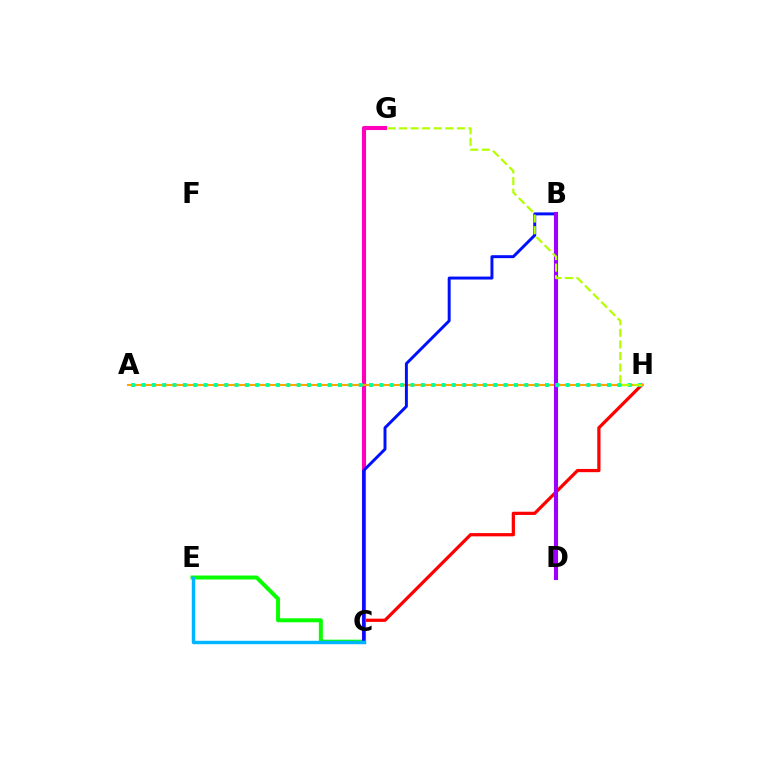{('C', 'H'): [{'color': '#ff0000', 'line_style': 'solid', 'thickness': 2.33}], ('C', 'G'): [{'color': '#ff00bd', 'line_style': 'solid', 'thickness': 2.96}], ('C', 'E'): [{'color': '#08ff00', 'line_style': 'solid', 'thickness': 2.87}, {'color': '#00b5ff', 'line_style': 'solid', 'thickness': 2.47}], ('A', 'H'): [{'color': '#ffa500', 'line_style': 'solid', 'thickness': 1.55}, {'color': '#00ff9d', 'line_style': 'dotted', 'thickness': 2.81}], ('B', 'C'): [{'color': '#0010ff', 'line_style': 'solid', 'thickness': 2.13}], ('B', 'D'): [{'color': '#9b00ff', 'line_style': 'solid', 'thickness': 2.95}], ('G', 'H'): [{'color': '#b3ff00', 'line_style': 'dashed', 'thickness': 1.57}]}